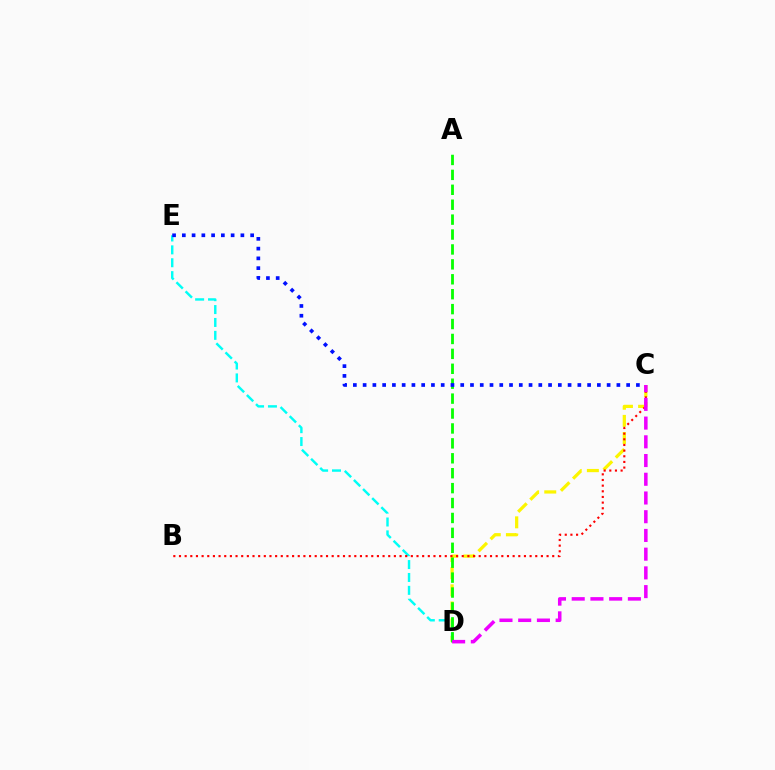{('C', 'D'): [{'color': '#fcf500', 'line_style': 'dashed', 'thickness': 2.33}, {'color': '#ee00ff', 'line_style': 'dashed', 'thickness': 2.54}], ('D', 'E'): [{'color': '#00fff6', 'line_style': 'dashed', 'thickness': 1.75}], ('A', 'D'): [{'color': '#08ff00', 'line_style': 'dashed', 'thickness': 2.03}], ('C', 'E'): [{'color': '#0010ff', 'line_style': 'dotted', 'thickness': 2.65}], ('B', 'C'): [{'color': '#ff0000', 'line_style': 'dotted', 'thickness': 1.54}]}